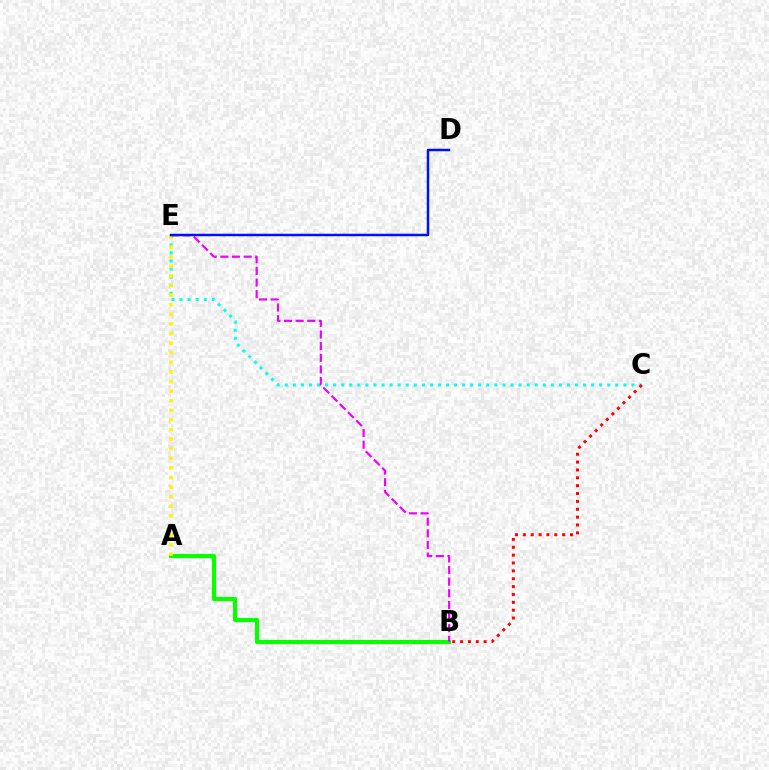{('C', 'E'): [{'color': '#00fff6', 'line_style': 'dotted', 'thickness': 2.19}], ('A', 'B'): [{'color': '#08ff00', 'line_style': 'solid', 'thickness': 2.96}], ('A', 'E'): [{'color': '#fcf500', 'line_style': 'dotted', 'thickness': 2.61}], ('B', 'E'): [{'color': '#ee00ff', 'line_style': 'dashed', 'thickness': 1.58}], ('B', 'C'): [{'color': '#ff0000', 'line_style': 'dotted', 'thickness': 2.14}], ('D', 'E'): [{'color': '#0010ff', 'line_style': 'solid', 'thickness': 1.79}]}